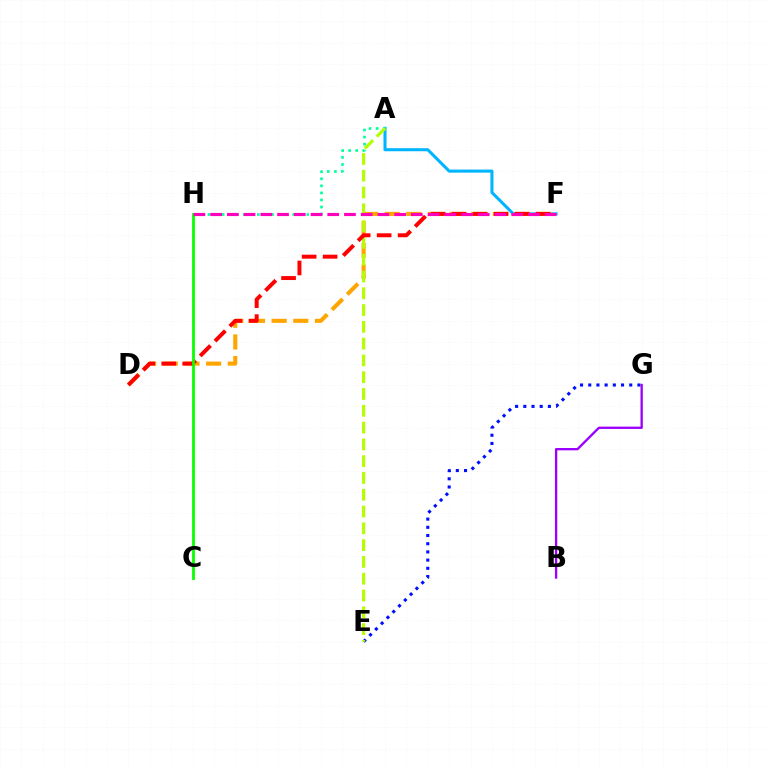{('A', 'F'): [{'color': '#00b5ff', 'line_style': 'solid', 'thickness': 2.2}], ('E', 'G'): [{'color': '#0010ff', 'line_style': 'dotted', 'thickness': 2.23}], ('A', 'H'): [{'color': '#00ff9d', 'line_style': 'dotted', 'thickness': 1.92}], ('D', 'F'): [{'color': '#ffa500', 'line_style': 'dashed', 'thickness': 2.94}, {'color': '#ff0000', 'line_style': 'dashed', 'thickness': 2.85}], ('B', 'G'): [{'color': '#9b00ff', 'line_style': 'solid', 'thickness': 1.67}], ('A', 'E'): [{'color': '#b3ff00', 'line_style': 'dashed', 'thickness': 2.28}], ('C', 'H'): [{'color': '#08ff00', 'line_style': 'solid', 'thickness': 2.01}], ('F', 'H'): [{'color': '#ff00bd', 'line_style': 'dashed', 'thickness': 2.27}]}